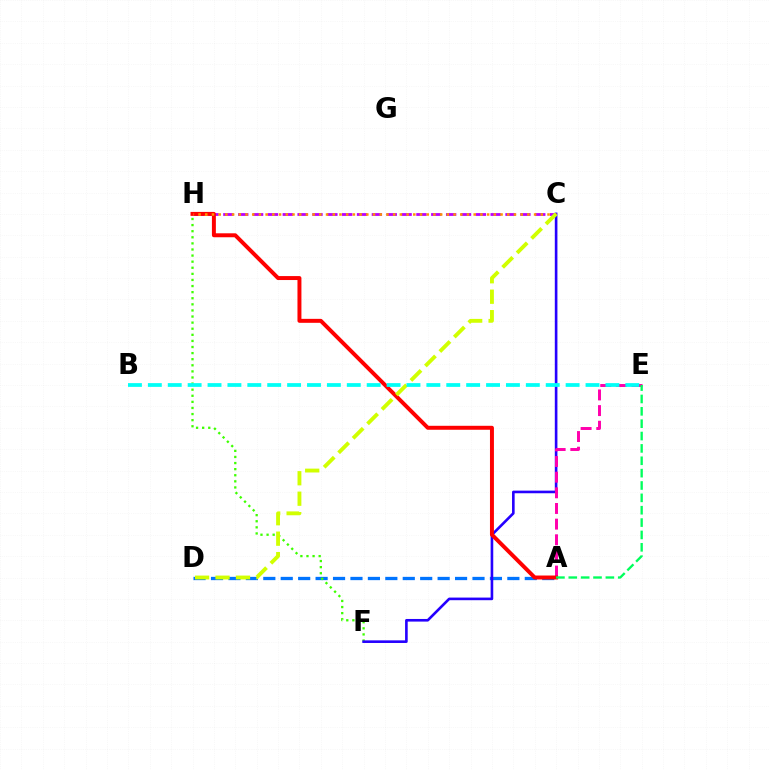{('A', 'D'): [{'color': '#0074ff', 'line_style': 'dashed', 'thickness': 2.37}], ('F', 'H'): [{'color': '#3dff00', 'line_style': 'dotted', 'thickness': 1.66}], ('C', 'H'): [{'color': '#b900ff', 'line_style': 'dashed', 'thickness': 2.02}, {'color': '#ff9400', 'line_style': 'dotted', 'thickness': 1.82}], ('C', 'F'): [{'color': '#2500ff', 'line_style': 'solid', 'thickness': 1.89}], ('A', 'E'): [{'color': '#ff00ac', 'line_style': 'dashed', 'thickness': 2.13}, {'color': '#00ff5c', 'line_style': 'dashed', 'thickness': 1.68}], ('A', 'H'): [{'color': '#ff0000', 'line_style': 'solid', 'thickness': 2.85}], ('C', 'D'): [{'color': '#d1ff00', 'line_style': 'dashed', 'thickness': 2.78}], ('B', 'E'): [{'color': '#00fff6', 'line_style': 'dashed', 'thickness': 2.7}]}